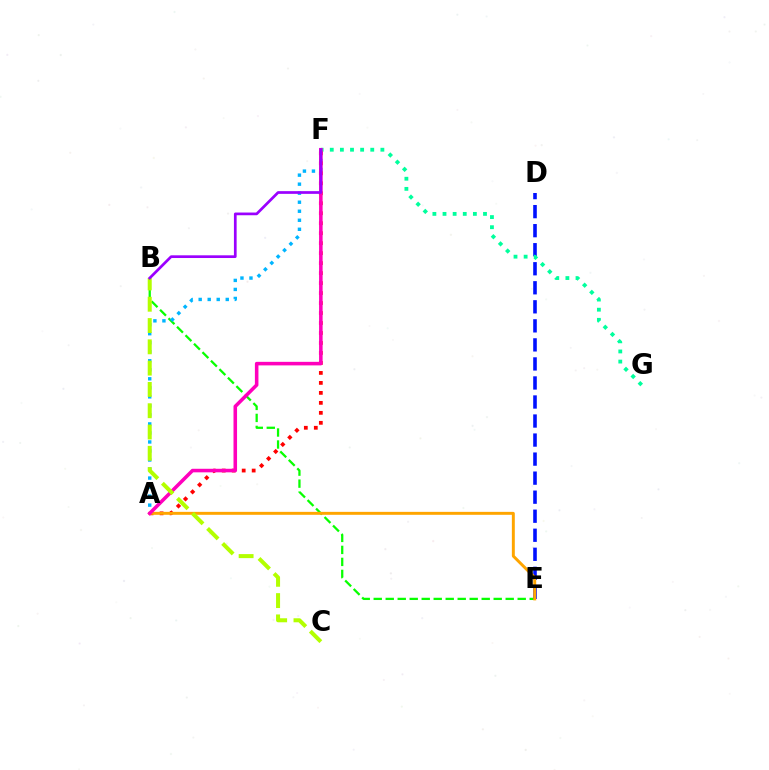{('B', 'E'): [{'color': '#08ff00', 'line_style': 'dashed', 'thickness': 1.63}], ('A', 'F'): [{'color': '#00b5ff', 'line_style': 'dotted', 'thickness': 2.45}, {'color': '#ff0000', 'line_style': 'dotted', 'thickness': 2.71}, {'color': '#ff00bd', 'line_style': 'solid', 'thickness': 2.56}], ('D', 'E'): [{'color': '#0010ff', 'line_style': 'dashed', 'thickness': 2.59}], ('F', 'G'): [{'color': '#00ff9d', 'line_style': 'dotted', 'thickness': 2.75}], ('A', 'E'): [{'color': '#ffa500', 'line_style': 'solid', 'thickness': 2.12}], ('B', 'C'): [{'color': '#b3ff00', 'line_style': 'dashed', 'thickness': 2.89}], ('B', 'F'): [{'color': '#9b00ff', 'line_style': 'solid', 'thickness': 1.95}]}